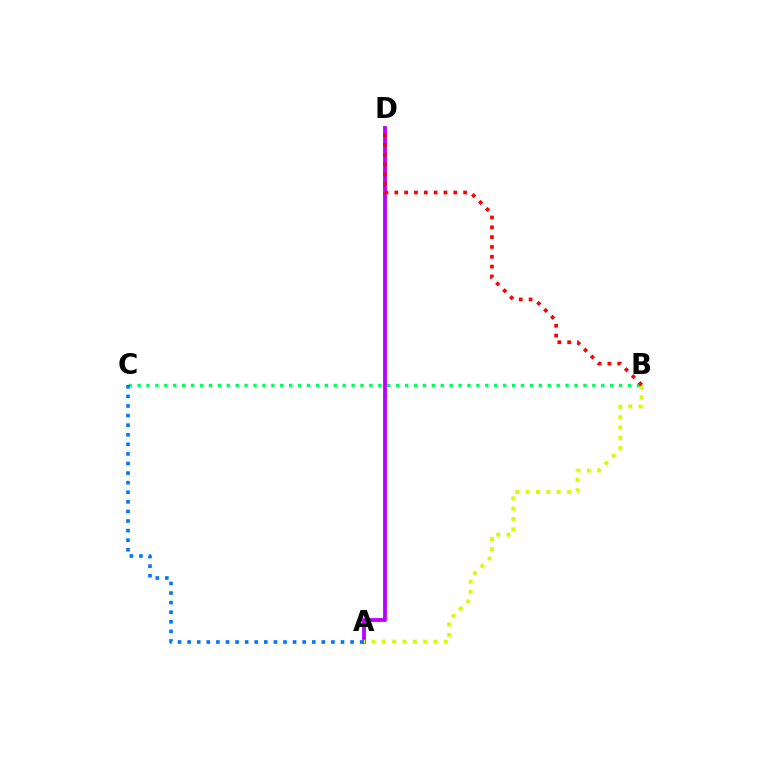{('B', 'C'): [{'color': '#00ff5c', 'line_style': 'dotted', 'thickness': 2.42}], ('A', 'D'): [{'color': '#b900ff', 'line_style': 'solid', 'thickness': 2.74}], ('A', 'B'): [{'color': '#d1ff00', 'line_style': 'dotted', 'thickness': 2.81}], ('A', 'C'): [{'color': '#0074ff', 'line_style': 'dotted', 'thickness': 2.6}], ('B', 'D'): [{'color': '#ff0000', 'line_style': 'dotted', 'thickness': 2.67}]}